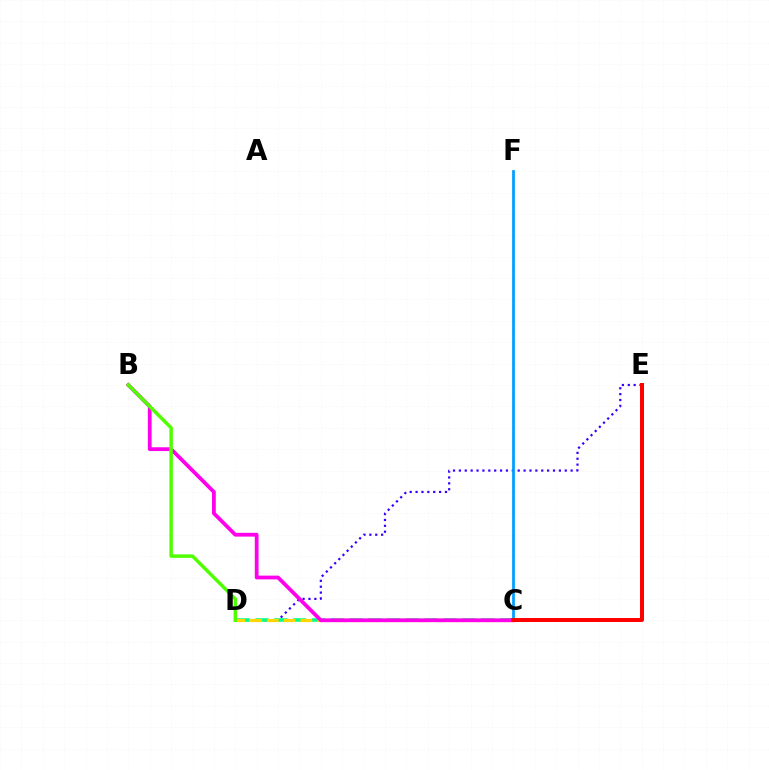{('D', 'E'): [{'color': '#3700ff', 'line_style': 'dotted', 'thickness': 1.6}], ('C', 'D'): [{'color': '#00ff86', 'line_style': 'dashed', 'thickness': 2.55}, {'color': '#ffd500', 'line_style': 'dashed', 'thickness': 2.28}], ('B', 'C'): [{'color': '#ff00ed', 'line_style': 'solid', 'thickness': 2.72}], ('C', 'F'): [{'color': '#009eff', 'line_style': 'solid', 'thickness': 1.98}], ('C', 'E'): [{'color': '#ff0000', 'line_style': 'solid', 'thickness': 2.88}], ('B', 'D'): [{'color': '#4fff00', 'line_style': 'solid', 'thickness': 2.48}]}